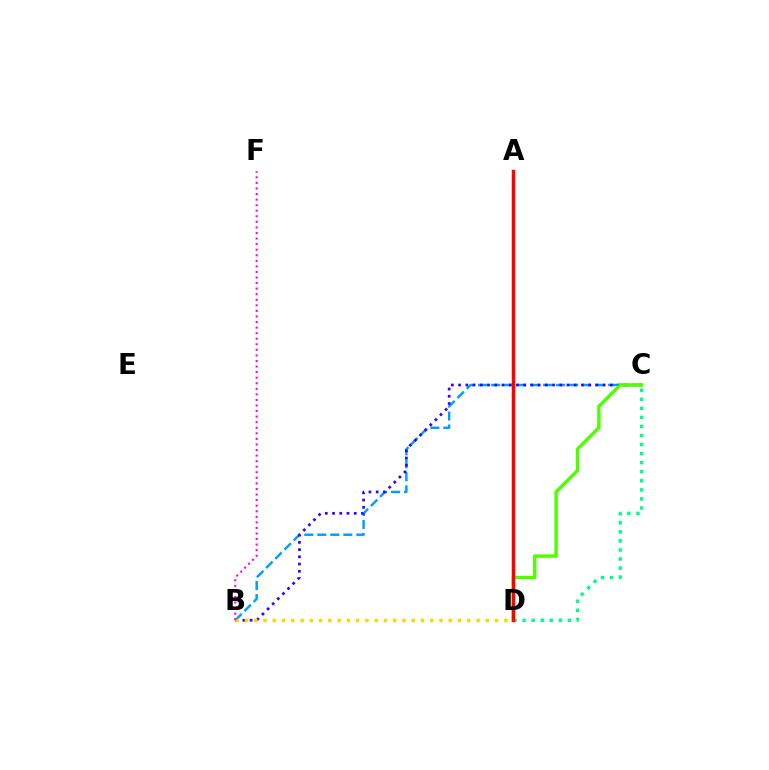{('B', 'C'): [{'color': '#009eff', 'line_style': 'dashed', 'thickness': 1.77}, {'color': '#3700ff', 'line_style': 'dotted', 'thickness': 1.96}], ('C', 'D'): [{'color': '#00ff86', 'line_style': 'dotted', 'thickness': 2.46}, {'color': '#4fff00', 'line_style': 'solid', 'thickness': 2.47}], ('A', 'D'): [{'color': '#ff0000', 'line_style': 'solid', 'thickness': 2.5}], ('B', 'D'): [{'color': '#ffd500', 'line_style': 'dotted', 'thickness': 2.52}], ('B', 'F'): [{'color': '#ff00ed', 'line_style': 'dotted', 'thickness': 1.51}]}